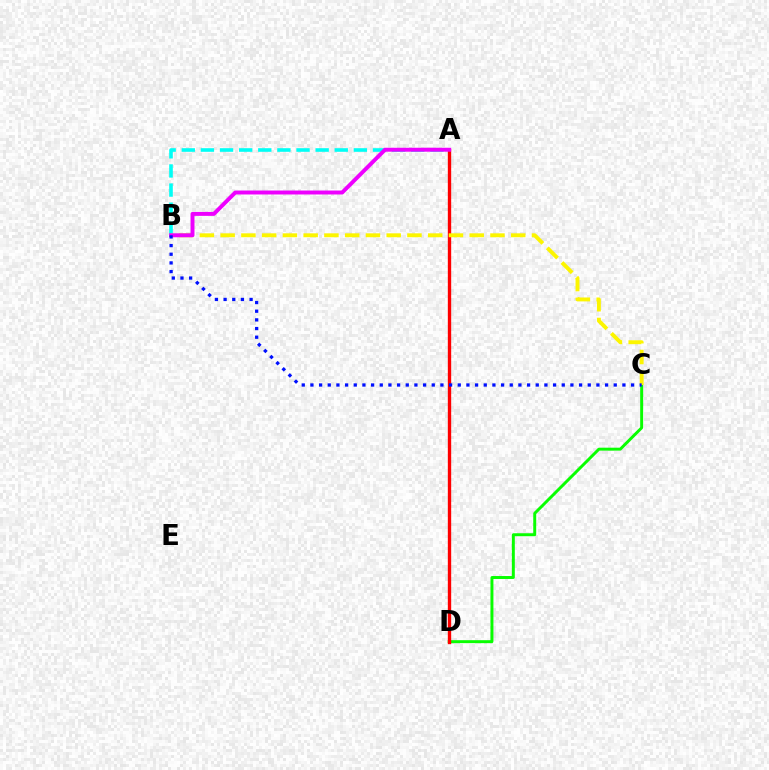{('C', 'D'): [{'color': '#08ff00', 'line_style': 'solid', 'thickness': 2.12}], ('A', 'B'): [{'color': '#00fff6', 'line_style': 'dashed', 'thickness': 2.6}, {'color': '#ee00ff', 'line_style': 'solid', 'thickness': 2.85}], ('A', 'D'): [{'color': '#ff0000', 'line_style': 'solid', 'thickness': 2.41}], ('B', 'C'): [{'color': '#fcf500', 'line_style': 'dashed', 'thickness': 2.82}, {'color': '#0010ff', 'line_style': 'dotted', 'thickness': 2.35}]}